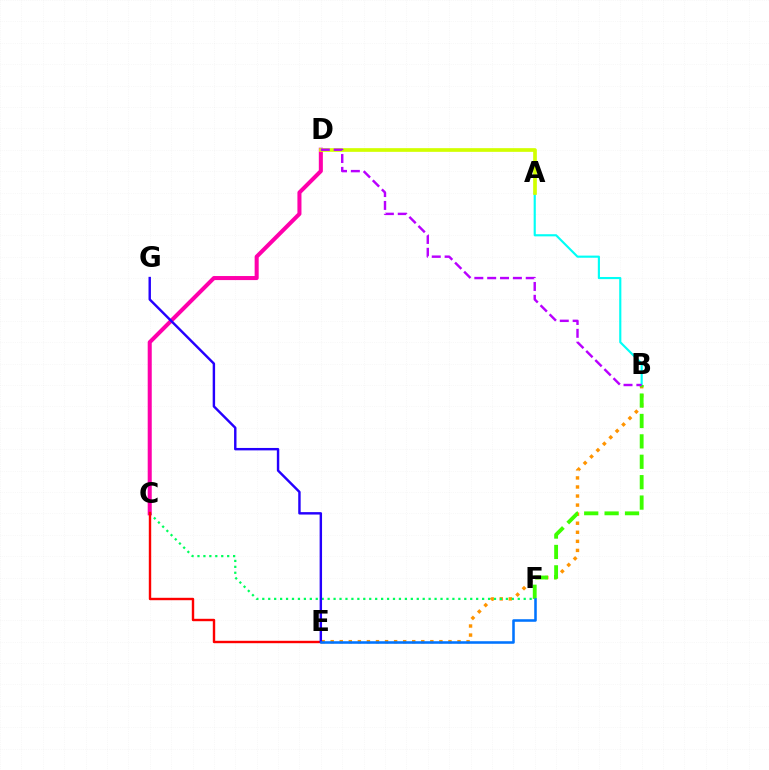{('B', 'E'): [{'color': '#ff9400', 'line_style': 'dotted', 'thickness': 2.46}], ('C', 'F'): [{'color': '#00ff5c', 'line_style': 'dotted', 'thickness': 1.61}], ('C', 'D'): [{'color': '#ff00ac', 'line_style': 'solid', 'thickness': 2.92}], ('A', 'B'): [{'color': '#00fff6', 'line_style': 'solid', 'thickness': 1.55}], ('B', 'F'): [{'color': '#3dff00', 'line_style': 'dashed', 'thickness': 2.77}], ('C', 'E'): [{'color': '#ff0000', 'line_style': 'solid', 'thickness': 1.73}], ('A', 'D'): [{'color': '#d1ff00', 'line_style': 'solid', 'thickness': 2.65}], ('B', 'D'): [{'color': '#b900ff', 'line_style': 'dashed', 'thickness': 1.75}], ('E', 'G'): [{'color': '#2500ff', 'line_style': 'solid', 'thickness': 1.75}], ('E', 'F'): [{'color': '#0074ff', 'line_style': 'solid', 'thickness': 1.84}]}